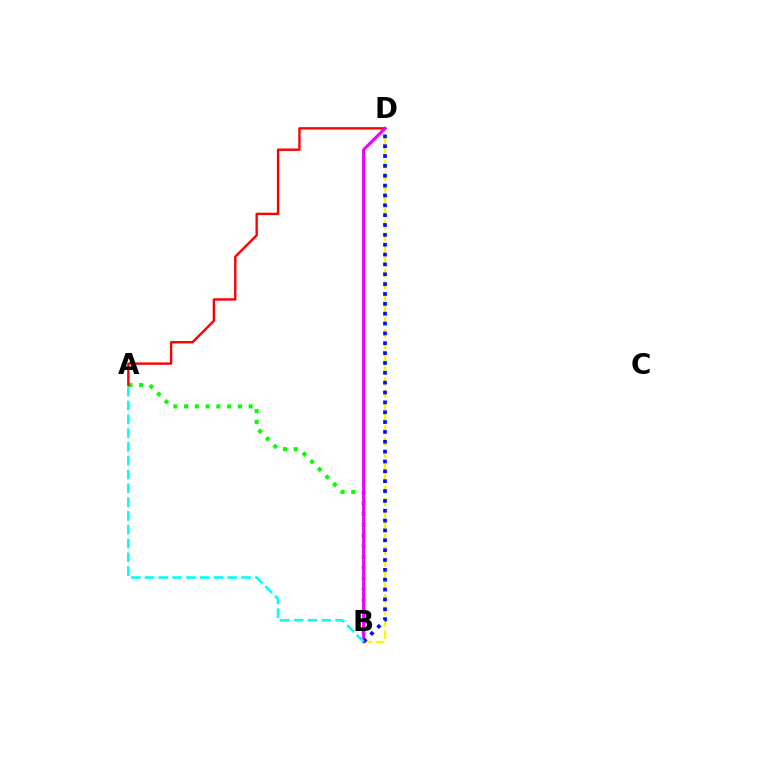{('A', 'B'): [{'color': '#08ff00', 'line_style': 'dotted', 'thickness': 2.92}, {'color': '#00fff6', 'line_style': 'dashed', 'thickness': 1.87}], ('B', 'D'): [{'color': '#fcf500', 'line_style': 'dashed', 'thickness': 1.64}, {'color': '#ee00ff', 'line_style': 'solid', 'thickness': 2.19}, {'color': '#0010ff', 'line_style': 'dotted', 'thickness': 2.68}], ('A', 'D'): [{'color': '#ff0000', 'line_style': 'solid', 'thickness': 1.72}]}